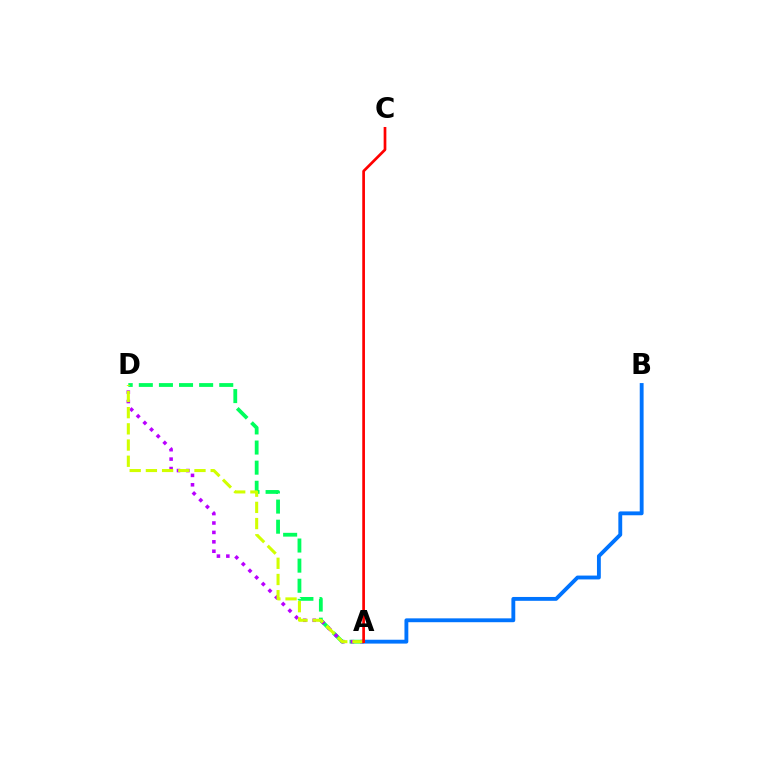{('A', 'D'): [{'color': '#00ff5c', 'line_style': 'dashed', 'thickness': 2.73}, {'color': '#b900ff', 'line_style': 'dotted', 'thickness': 2.56}, {'color': '#d1ff00', 'line_style': 'dashed', 'thickness': 2.2}], ('A', 'B'): [{'color': '#0074ff', 'line_style': 'solid', 'thickness': 2.78}], ('A', 'C'): [{'color': '#ff0000', 'line_style': 'solid', 'thickness': 1.94}]}